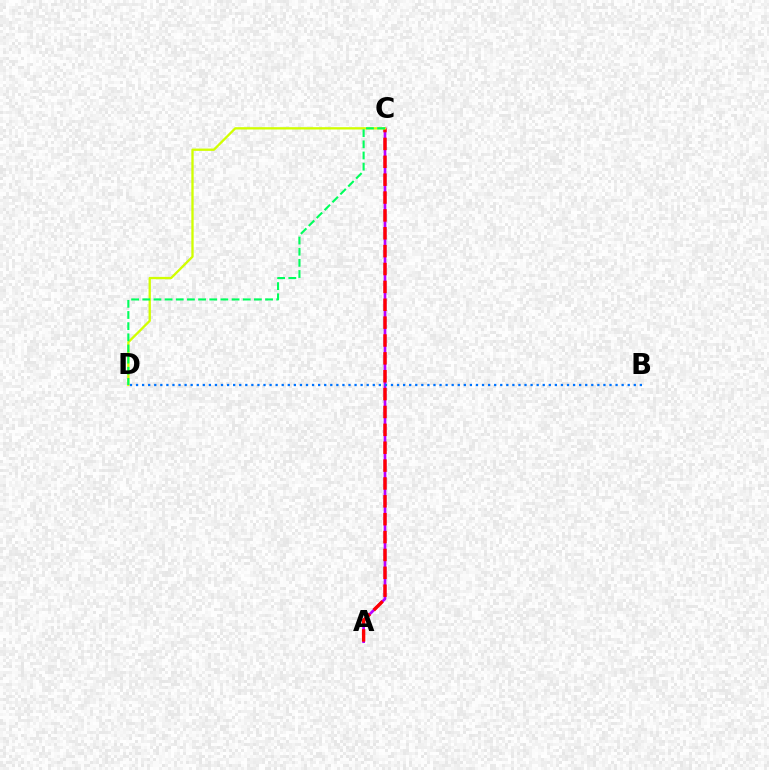{('A', 'C'): [{'color': '#b900ff', 'line_style': 'solid', 'thickness': 1.94}, {'color': '#ff0000', 'line_style': 'dashed', 'thickness': 2.43}], ('C', 'D'): [{'color': '#d1ff00', 'line_style': 'solid', 'thickness': 1.67}, {'color': '#00ff5c', 'line_style': 'dashed', 'thickness': 1.52}], ('B', 'D'): [{'color': '#0074ff', 'line_style': 'dotted', 'thickness': 1.65}]}